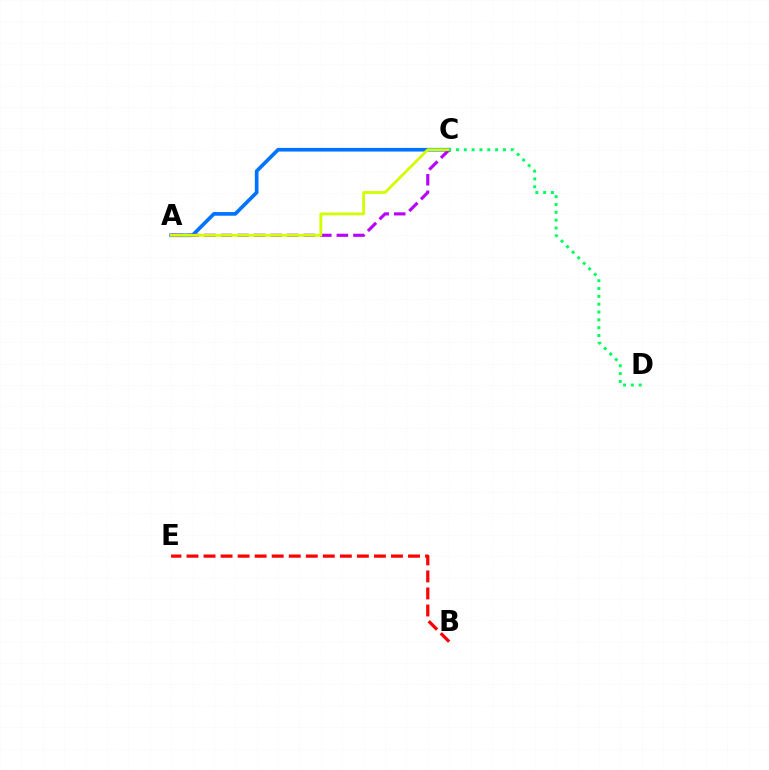{('B', 'E'): [{'color': '#ff0000', 'line_style': 'dashed', 'thickness': 2.31}], ('A', 'C'): [{'color': '#0074ff', 'line_style': 'solid', 'thickness': 2.64}, {'color': '#b900ff', 'line_style': 'dashed', 'thickness': 2.25}, {'color': '#d1ff00', 'line_style': 'solid', 'thickness': 2.03}], ('C', 'D'): [{'color': '#00ff5c', 'line_style': 'dotted', 'thickness': 2.13}]}